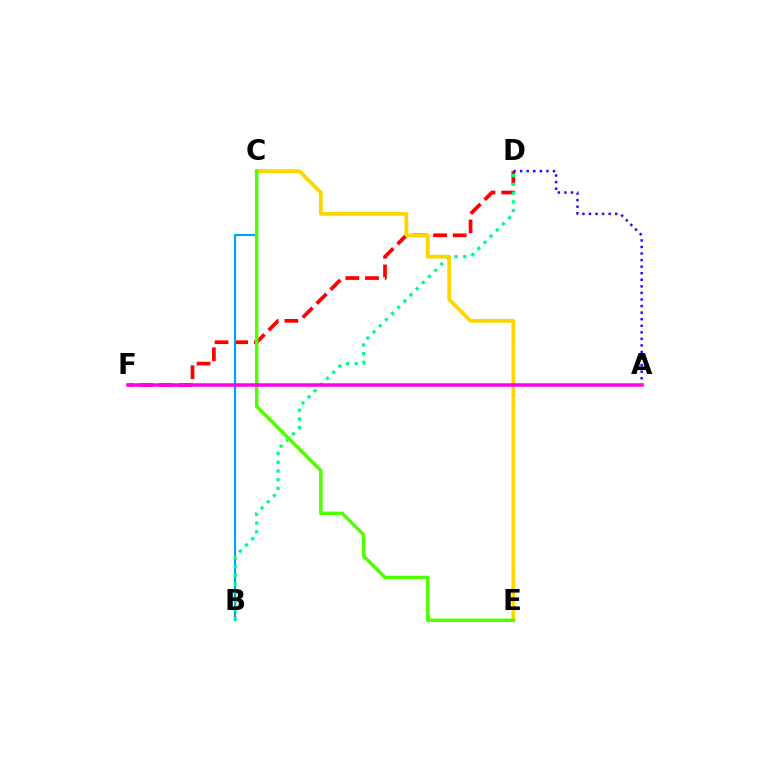{('D', 'F'): [{'color': '#ff0000', 'line_style': 'dashed', 'thickness': 2.67}], ('B', 'C'): [{'color': '#009eff', 'line_style': 'solid', 'thickness': 1.54}], ('B', 'D'): [{'color': '#00ff86', 'line_style': 'dotted', 'thickness': 2.36}], ('A', 'D'): [{'color': '#3700ff', 'line_style': 'dotted', 'thickness': 1.78}], ('C', 'E'): [{'color': '#ffd500', 'line_style': 'solid', 'thickness': 2.7}, {'color': '#4fff00', 'line_style': 'solid', 'thickness': 2.5}], ('A', 'F'): [{'color': '#ff00ed', 'line_style': 'solid', 'thickness': 2.54}]}